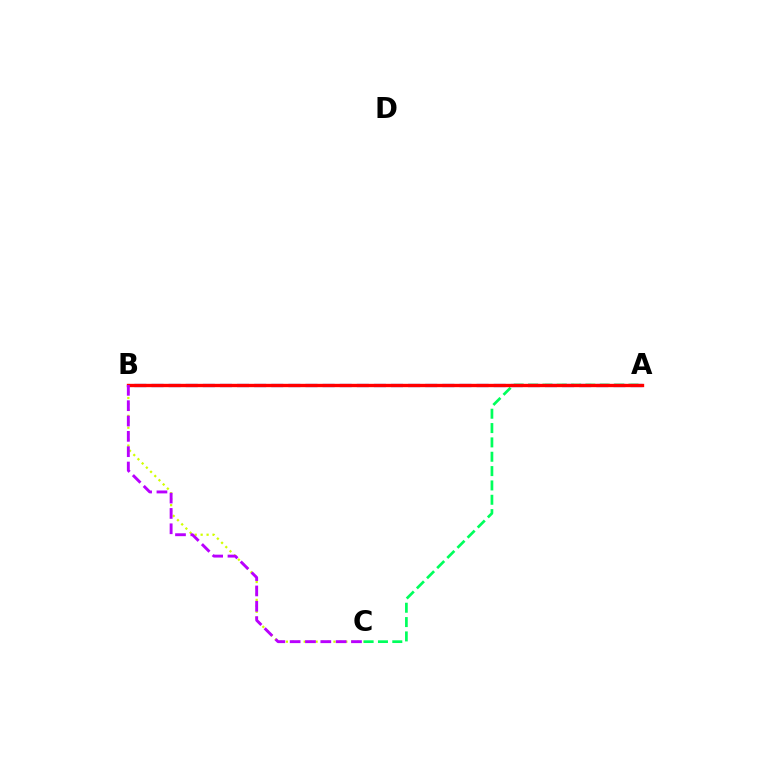{('A', 'B'): [{'color': '#0074ff', 'line_style': 'dashed', 'thickness': 2.32}, {'color': '#ff0000', 'line_style': 'solid', 'thickness': 2.41}], ('B', 'C'): [{'color': '#d1ff00', 'line_style': 'dotted', 'thickness': 1.62}, {'color': '#b900ff', 'line_style': 'dashed', 'thickness': 2.08}], ('A', 'C'): [{'color': '#00ff5c', 'line_style': 'dashed', 'thickness': 1.95}]}